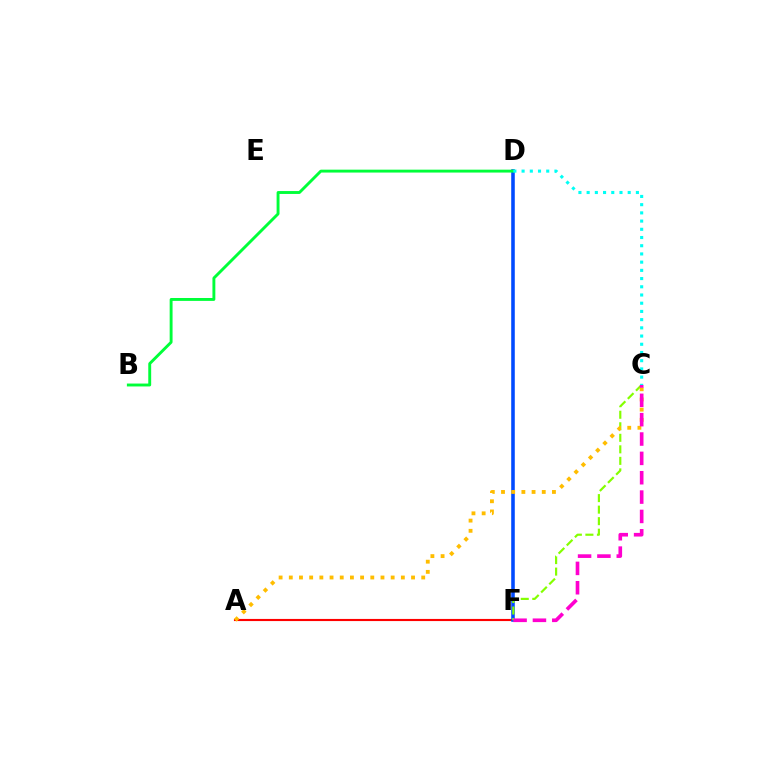{('A', 'F'): [{'color': '#ff0000', 'line_style': 'solid', 'thickness': 1.54}], ('D', 'F'): [{'color': '#7200ff', 'line_style': 'solid', 'thickness': 1.56}, {'color': '#004bff', 'line_style': 'solid', 'thickness': 2.54}], ('C', 'F'): [{'color': '#84ff00', 'line_style': 'dashed', 'thickness': 1.57}, {'color': '#ff00cf', 'line_style': 'dashed', 'thickness': 2.63}], ('A', 'C'): [{'color': '#ffbd00', 'line_style': 'dotted', 'thickness': 2.77}], ('B', 'D'): [{'color': '#00ff39', 'line_style': 'solid', 'thickness': 2.09}], ('C', 'D'): [{'color': '#00fff6', 'line_style': 'dotted', 'thickness': 2.23}]}